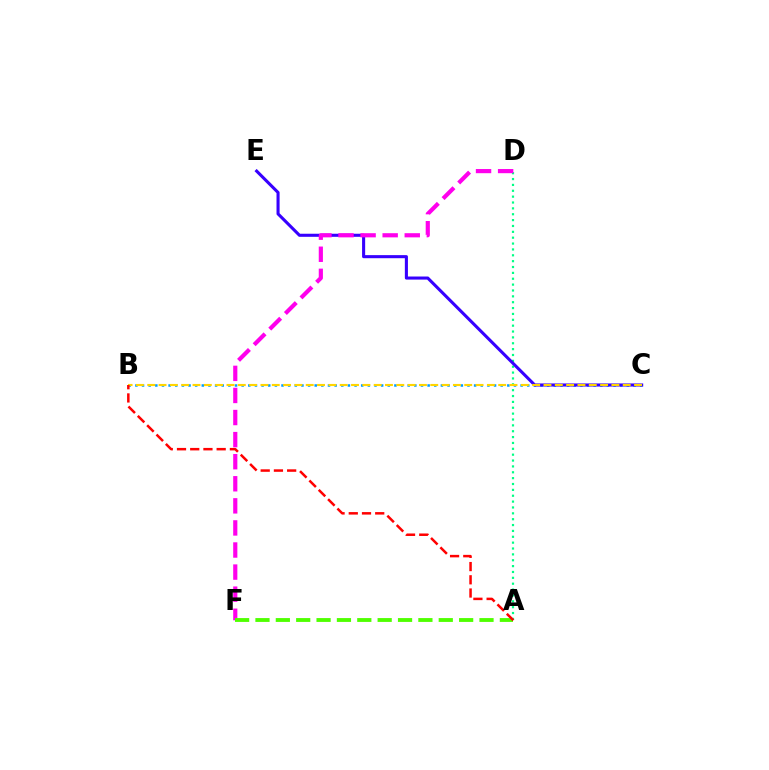{('B', 'C'): [{'color': '#009eff', 'line_style': 'dotted', 'thickness': 1.8}, {'color': '#ffd500', 'line_style': 'dashed', 'thickness': 1.54}], ('A', 'D'): [{'color': '#00ff86', 'line_style': 'dotted', 'thickness': 1.59}], ('C', 'E'): [{'color': '#3700ff', 'line_style': 'solid', 'thickness': 2.22}], ('D', 'F'): [{'color': '#ff00ed', 'line_style': 'dashed', 'thickness': 3.0}], ('A', 'F'): [{'color': '#4fff00', 'line_style': 'dashed', 'thickness': 2.77}], ('A', 'B'): [{'color': '#ff0000', 'line_style': 'dashed', 'thickness': 1.8}]}